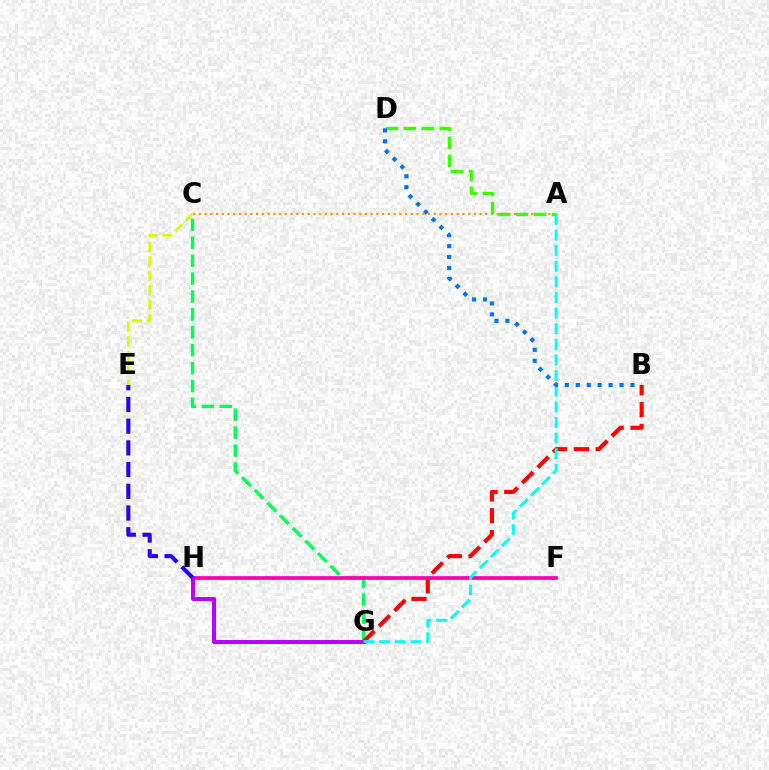{('A', 'C'): [{'color': '#ff9400', 'line_style': 'dotted', 'thickness': 1.56}], ('C', 'G'): [{'color': '#00ff5c', 'line_style': 'dashed', 'thickness': 2.43}], ('B', 'G'): [{'color': '#ff0000', 'line_style': 'dashed', 'thickness': 2.97}], ('F', 'H'): [{'color': '#ff00ac', 'line_style': 'solid', 'thickness': 2.66}], ('G', 'H'): [{'color': '#b900ff', 'line_style': 'solid', 'thickness': 2.84}], ('C', 'E'): [{'color': '#d1ff00', 'line_style': 'dashed', 'thickness': 1.97}], ('A', 'G'): [{'color': '#00fff6', 'line_style': 'dashed', 'thickness': 2.12}], ('A', 'D'): [{'color': '#3dff00', 'line_style': 'dashed', 'thickness': 2.45}], ('B', 'D'): [{'color': '#0074ff', 'line_style': 'dotted', 'thickness': 2.97}], ('E', 'H'): [{'color': '#2500ff', 'line_style': 'dashed', 'thickness': 2.95}]}